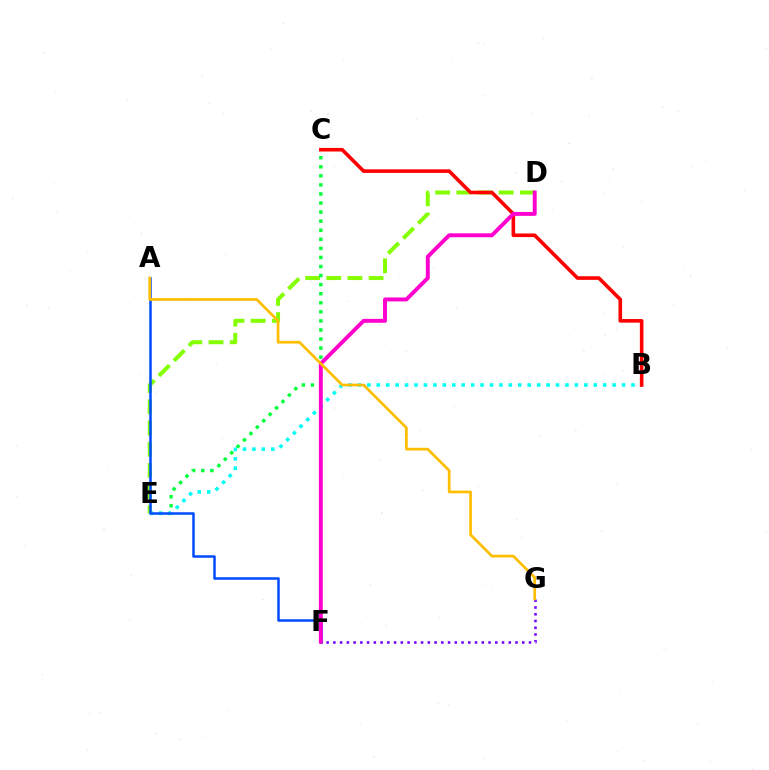{('D', 'E'): [{'color': '#84ff00', 'line_style': 'dashed', 'thickness': 2.88}], ('C', 'E'): [{'color': '#00ff39', 'line_style': 'dotted', 'thickness': 2.46}], ('B', 'E'): [{'color': '#00fff6', 'line_style': 'dotted', 'thickness': 2.56}], ('B', 'C'): [{'color': '#ff0000', 'line_style': 'solid', 'thickness': 2.59}], ('F', 'G'): [{'color': '#7200ff', 'line_style': 'dotted', 'thickness': 1.83}], ('A', 'F'): [{'color': '#004bff', 'line_style': 'solid', 'thickness': 1.81}], ('D', 'F'): [{'color': '#ff00cf', 'line_style': 'solid', 'thickness': 2.83}], ('A', 'G'): [{'color': '#ffbd00', 'line_style': 'solid', 'thickness': 1.95}]}